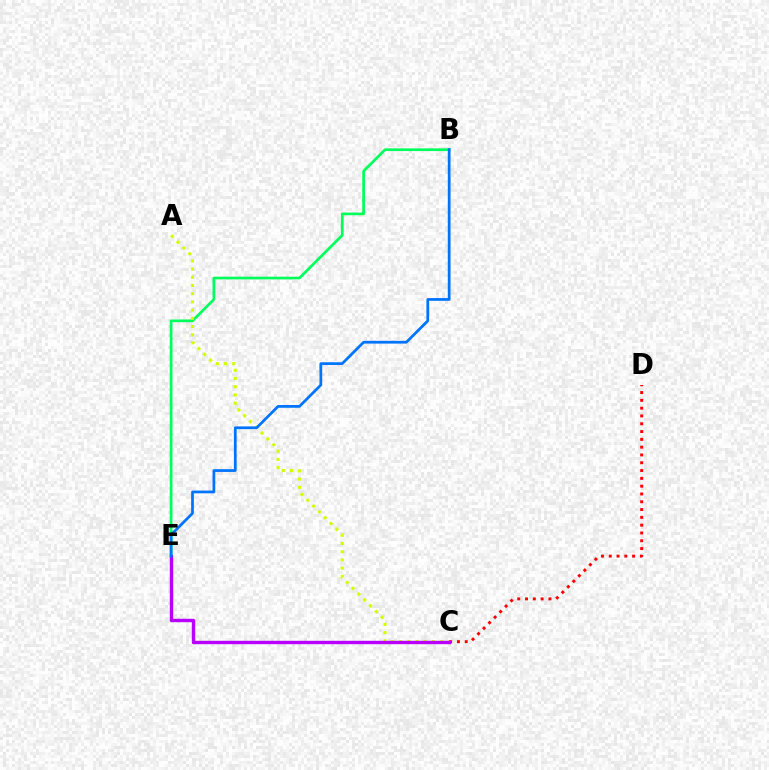{('B', 'E'): [{'color': '#00ff5c', 'line_style': 'solid', 'thickness': 1.96}, {'color': '#0074ff', 'line_style': 'solid', 'thickness': 1.98}], ('A', 'C'): [{'color': '#d1ff00', 'line_style': 'dotted', 'thickness': 2.23}], ('C', 'D'): [{'color': '#ff0000', 'line_style': 'dotted', 'thickness': 2.12}], ('C', 'E'): [{'color': '#b900ff', 'line_style': 'solid', 'thickness': 2.44}]}